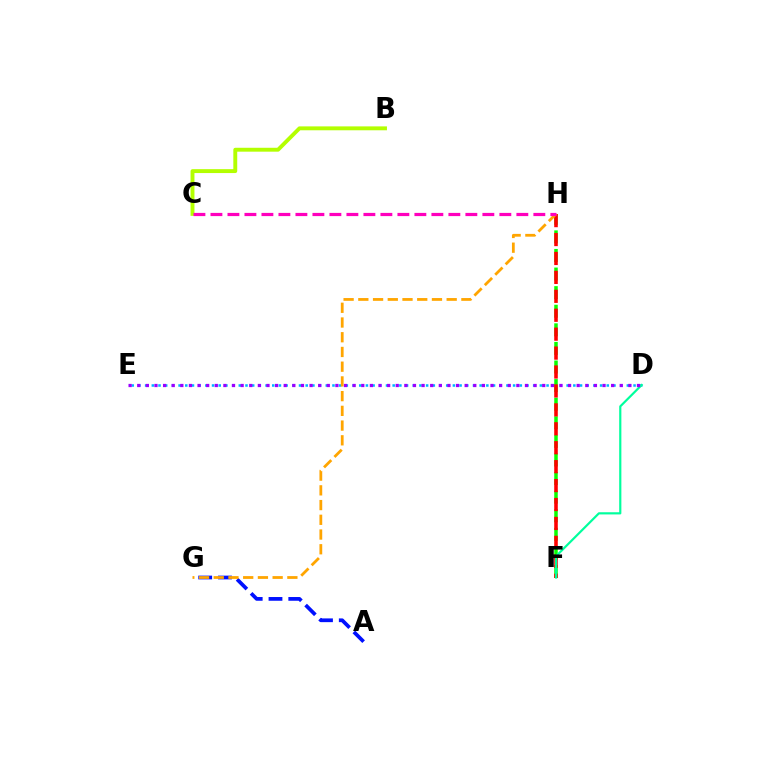{('D', 'E'): [{'color': '#00b5ff', 'line_style': 'dotted', 'thickness': 1.82}, {'color': '#9b00ff', 'line_style': 'dotted', 'thickness': 2.34}], ('F', 'H'): [{'color': '#08ff00', 'line_style': 'dashed', 'thickness': 2.53}, {'color': '#ff0000', 'line_style': 'dashed', 'thickness': 2.57}], ('A', 'G'): [{'color': '#0010ff', 'line_style': 'dashed', 'thickness': 2.69}], ('G', 'H'): [{'color': '#ffa500', 'line_style': 'dashed', 'thickness': 2.0}], ('B', 'C'): [{'color': '#b3ff00', 'line_style': 'solid', 'thickness': 2.81}], ('D', 'F'): [{'color': '#00ff9d', 'line_style': 'solid', 'thickness': 1.57}], ('C', 'H'): [{'color': '#ff00bd', 'line_style': 'dashed', 'thickness': 2.31}]}